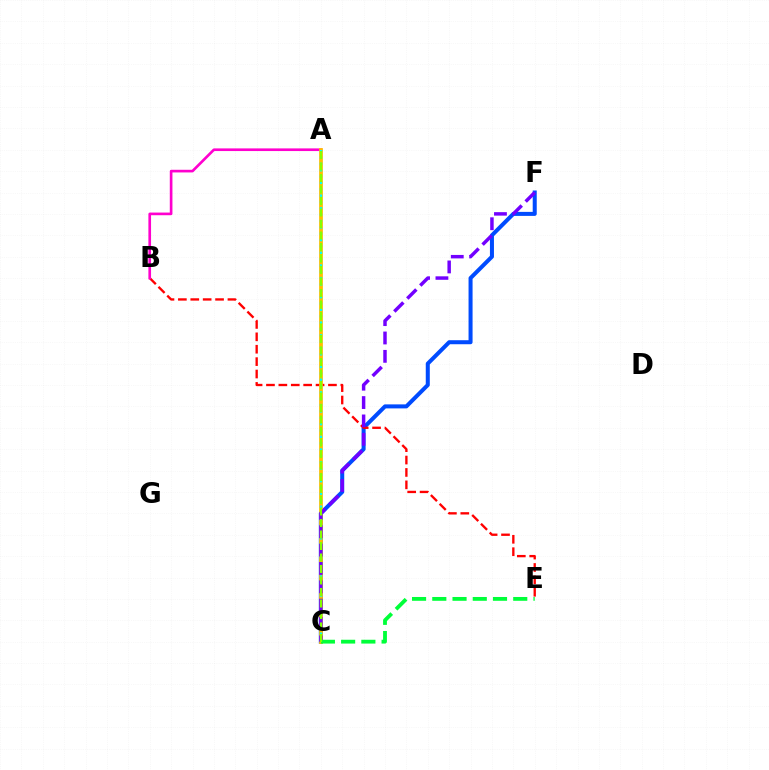{('C', 'F'): [{'color': '#004bff', 'line_style': 'solid', 'thickness': 2.9}, {'color': '#7200ff', 'line_style': 'dashed', 'thickness': 2.49}], ('B', 'E'): [{'color': '#ff0000', 'line_style': 'dashed', 'thickness': 1.68}], ('A', 'B'): [{'color': '#ff00cf', 'line_style': 'solid', 'thickness': 1.91}], ('A', 'C'): [{'color': '#ffbd00', 'line_style': 'solid', 'thickness': 2.69}, {'color': '#00fff6', 'line_style': 'dotted', 'thickness': 1.72}, {'color': '#84ff00', 'line_style': 'dashed', 'thickness': 1.56}], ('C', 'E'): [{'color': '#00ff39', 'line_style': 'dashed', 'thickness': 2.75}]}